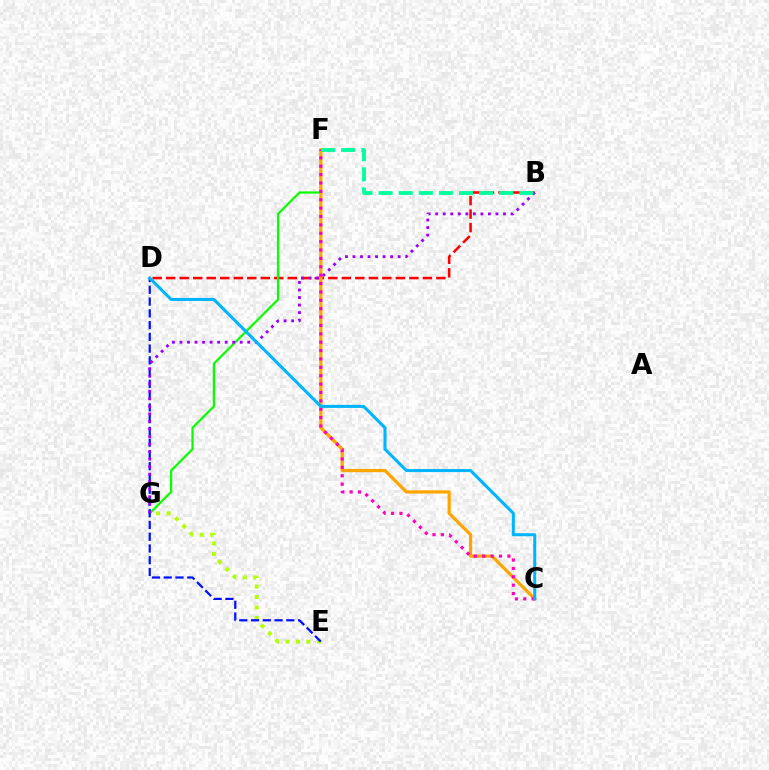{('B', 'D'): [{'color': '#ff0000', 'line_style': 'dashed', 'thickness': 1.84}], ('F', 'G'): [{'color': '#08ff00', 'line_style': 'solid', 'thickness': 1.6}], ('C', 'F'): [{'color': '#ffa500', 'line_style': 'solid', 'thickness': 2.32}, {'color': '#ff00bd', 'line_style': 'dotted', 'thickness': 2.28}], ('E', 'G'): [{'color': '#b3ff00', 'line_style': 'dotted', 'thickness': 2.85}], ('D', 'E'): [{'color': '#0010ff', 'line_style': 'dashed', 'thickness': 1.6}], ('B', 'G'): [{'color': '#9b00ff', 'line_style': 'dotted', 'thickness': 2.05}], ('B', 'F'): [{'color': '#00ff9d', 'line_style': 'dashed', 'thickness': 2.73}], ('C', 'D'): [{'color': '#00b5ff', 'line_style': 'solid', 'thickness': 2.19}]}